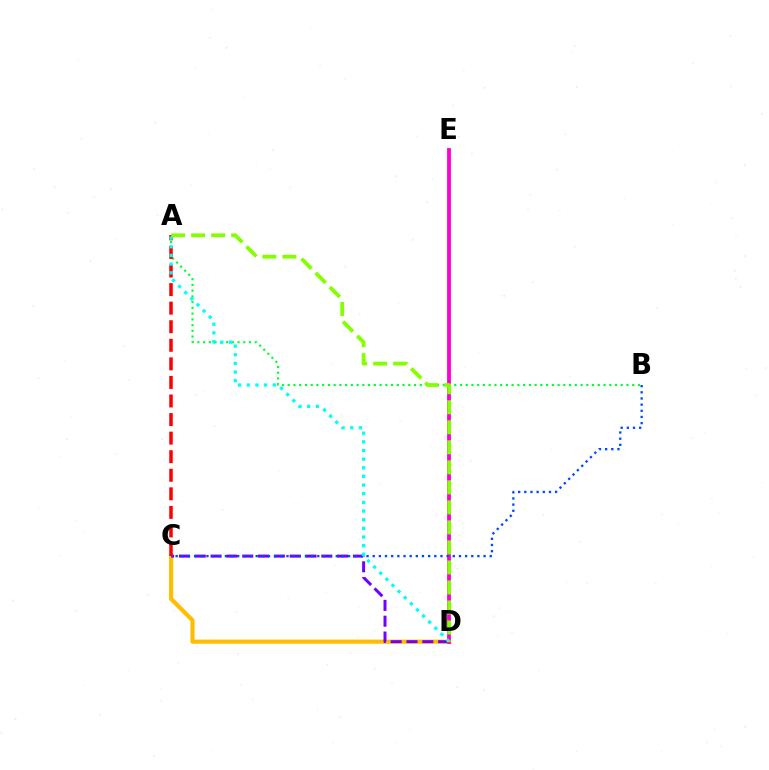{('C', 'D'): [{'color': '#ffbd00', 'line_style': 'solid', 'thickness': 2.98}, {'color': '#7200ff', 'line_style': 'dashed', 'thickness': 2.15}], ('A', 'B'): [{'color': '#00ff39', 'line_style': 'dotted', 'thickness': 1.56}], ('A', 'C'): [{'color': '#ff0000', 'line_style': 'dashed', 'thickness': 2.52}], ('D', 'E'): [{'color': '#ff00cf', 'line_style': 'solid', 'thickness': 2.76}], ('B', 'C'): [{'color': '#004bff', 'line_style': 'dotted', 'thickness': 1.67}], ('A', 'D'): [{'color': '#00fff6', 'line_style': 'dotted', 'thickness': 2.35}, {'color': '#84ff00', 'line_style': 'dashed', 'thickness': 2.72}]}